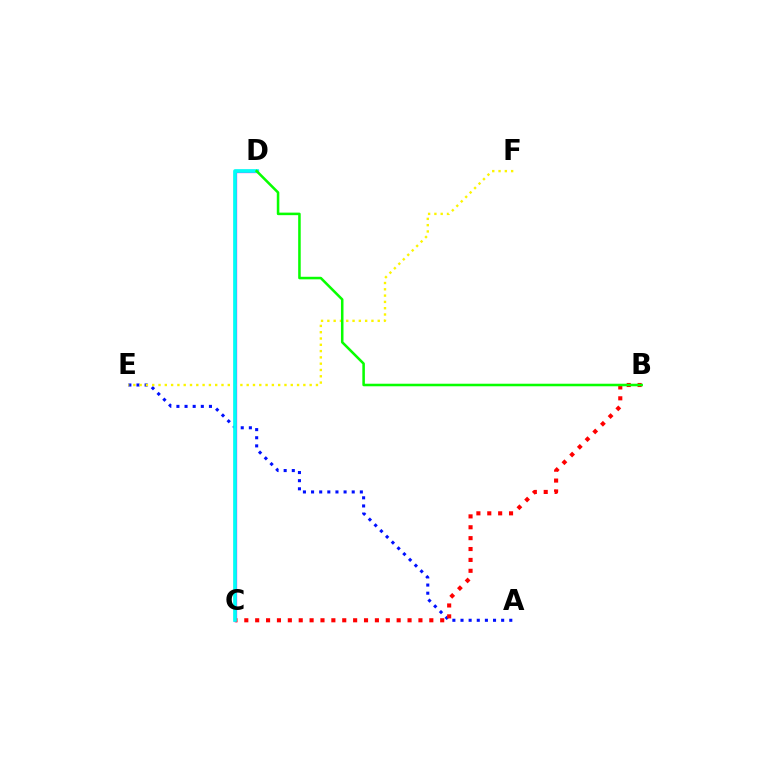{('A', 'E'): [{'color': '#0010ff', 'line_style': 'dotted', 'thickness': 2.21}], ('C', 'D'): [{'color': '#ee00ff', 'line_style': 'solid', 'thickness': 2.35}, {'color': '#00fff6', 'line_style': 'solid', 'thickness': 2.65}], ('E', 'F'): [{'color': '#fcf500', 'line_style': 'dotted', 'thickness': 1.71}], ('B', 'C'): [{'color': '#ff0000', 'line_style': 'dotted', 'thickness': 2.96}], ('B', 'D'): [{'color': '#08ff00', 'line_style': 'solid', 'thickness': 1.83}]}